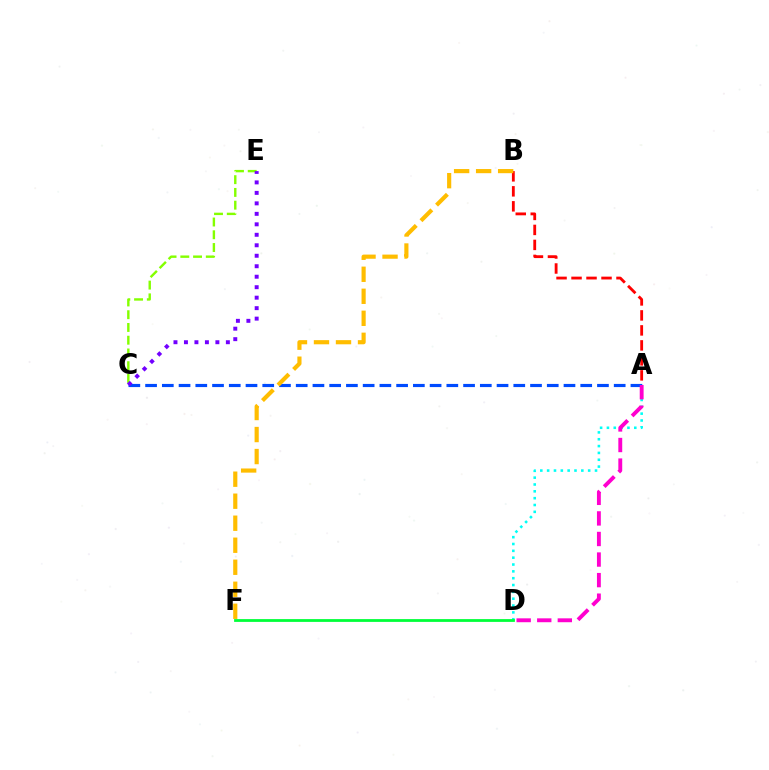{('A', 'D'): [{'color': '#00fff6', 'line_style': 'dotted', 'thickness': 1.86}, {'color': '#ff00cf', 'line_style': 'dashed', 'thickness': 2.79}], ('A', 'B'): [{'color': '#ff0000', 'line_style': 'dashed', 'thickness': 2.04}], ('A', 'C'): [{'color': '#004bff', 'line_style': 'dashed', 'thickness': 2.27}], ('B', 'F'): [{'color': '#ffbd00', 'line_style': 'dashed', 'thickness': 2.99}], ('C', 'E'): [{'color': '#84ff00', 'line_style': 'dashed', 'thickness': 1.73}, {'color': '#7200ff', 'line_style': 'dotted', 'thickness': 2.85}], ('D', 'F'): [{'color': '#00ff39', 'line_style': 'solid', 'thickness': 2.01}]}